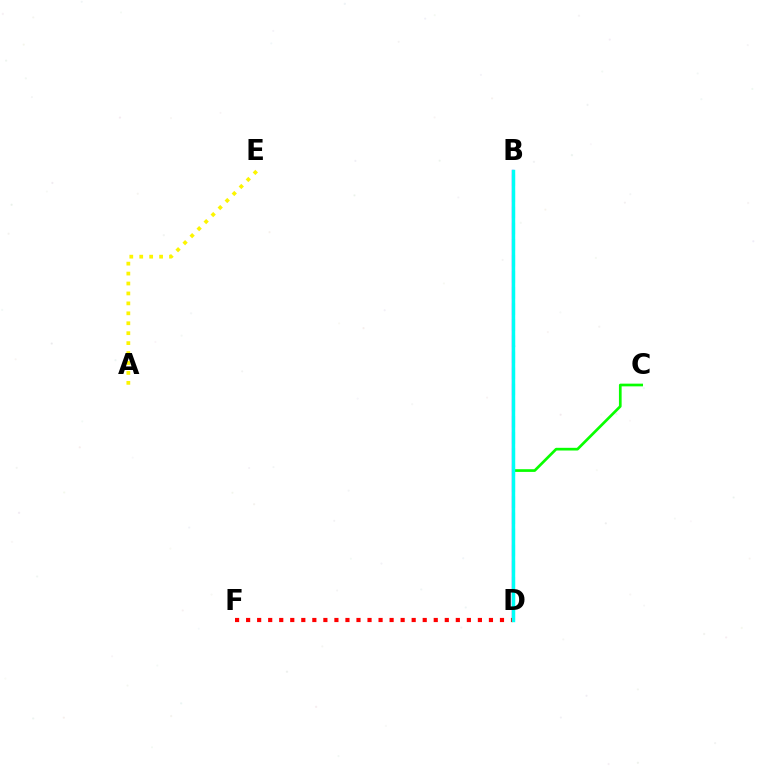{('C', 'D'): [{'color': '#08ff00', 'line_style': 'solid', 'thickness': 1.94}], ('B', 'D'): [{'color': '#ee00ff', 'line_style': 'solid', 'thickness': 1.66}, {'color': '#0010ff', 'line_style': 'dashed', 'thickness': 2.19}, {'color': '#00fff6', 'line_style': 'solid', 'thickness': 2.46}], ('D', 'F'): [{'color': '#ff0000', 'line_style': 'dotted', 'thickness': 3.0}], ('A', 'E'): [{'color': '#fcf500', 'line_style': 'dotted', 'thickness': 2.7}]}